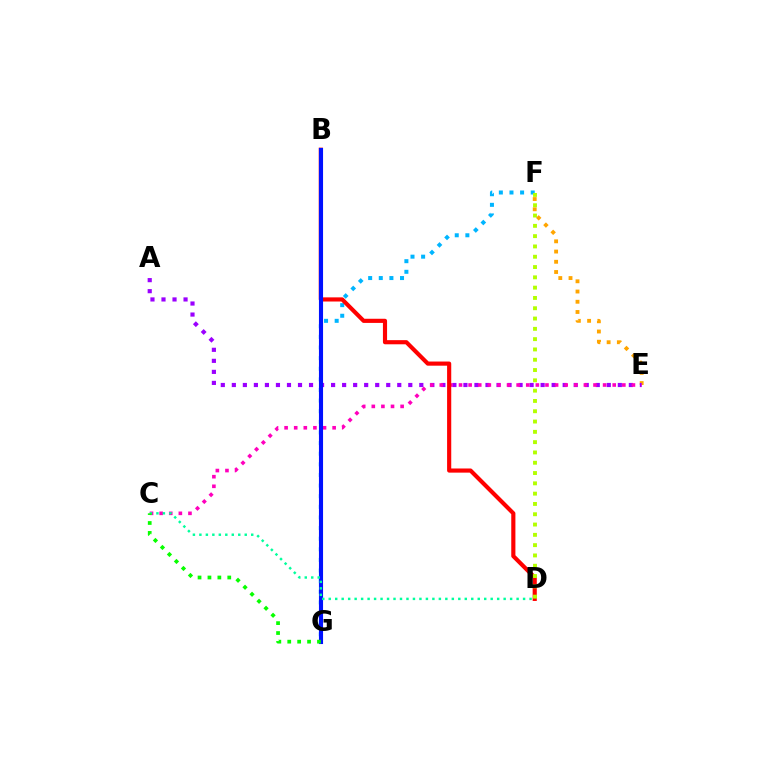{('E', 'F'): [{'color': '#ffa500', 'line_style': 'dotted', 'thickness': 2.78}], ('A', 'E'): [{'color': '#9b00ff', 'line_style': 'dotted', 'thickness': 3.0}], ('F', 'G'): [{'color': '#00b5ff', 'line_style': 'dotted', 'thickness': 2.89}], ('C', 'E'): [{'color': '#ff00bd', 'line_style': 'dotted', 'thickness': 2.61}], ('B', 'D'): [{'color': '#ff0000', 'line_style': 'solid', 'thickness': 2.98}], ('D', 'F'): [{'color': '#b3ff00', 'line_style': 'dotted', 'thickness': 2.8}], ('B', 'G'): [{'color': '#0010ff', 'line_style': 'solid', 'thickness': 2.95}], ('C', 'D'): [{'color': '#00ff9d', 'line_style': 'dotted', 'thickness': 1.76}], ('C', 'G'): [{'color': '#08ff00', 'line_style': 'dotted', 'thickness': 2.69}]}